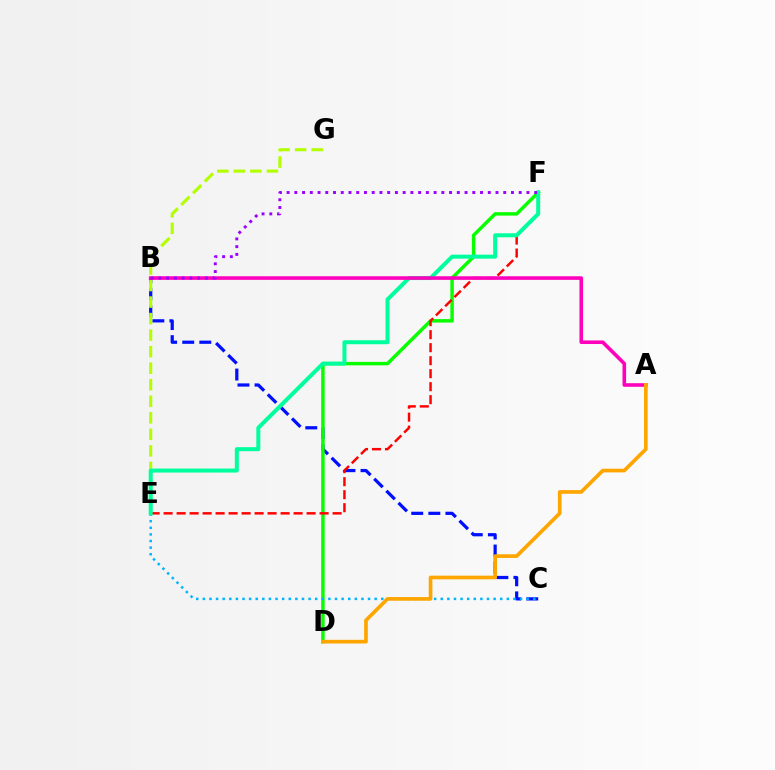{('B', 'C'): [{'color': '#0010ff', 'line_style': 'dashed', 'thickness': 2.32}], ('D', 'F'): [{'color': '#08ff00', 'line_style': 'solid', 'thickness': 2.49}], ('E', 'G'): [{'color': '#b3ff00', 'line_style': 'dashed', 'thickness': 2.25}], ('C', 'E'): [{'color': '#00b5ff', 'line_style': 'dotted', 'thickness': 1.8}], ('E', 'F'): [{'color': '#ff0000', 'line_style': 'dashed', 'thickness': 1.77}, {'color': '#00ff9d', 'line_style': 'solid', 'thickness': 2.88}], ('A', 'B'): [{'color': '#ff00bd', 'line_style': 'solid', 'thickness': 2.59}], ('A', 'D'): [{'color': '#ffa500', 'line_style': 'solid', 'thickness': 2.64}], ('B', 'F'): [{'color': '#9b00ff', 'line_style': 'dotted', 'thickness': 2.1}]}